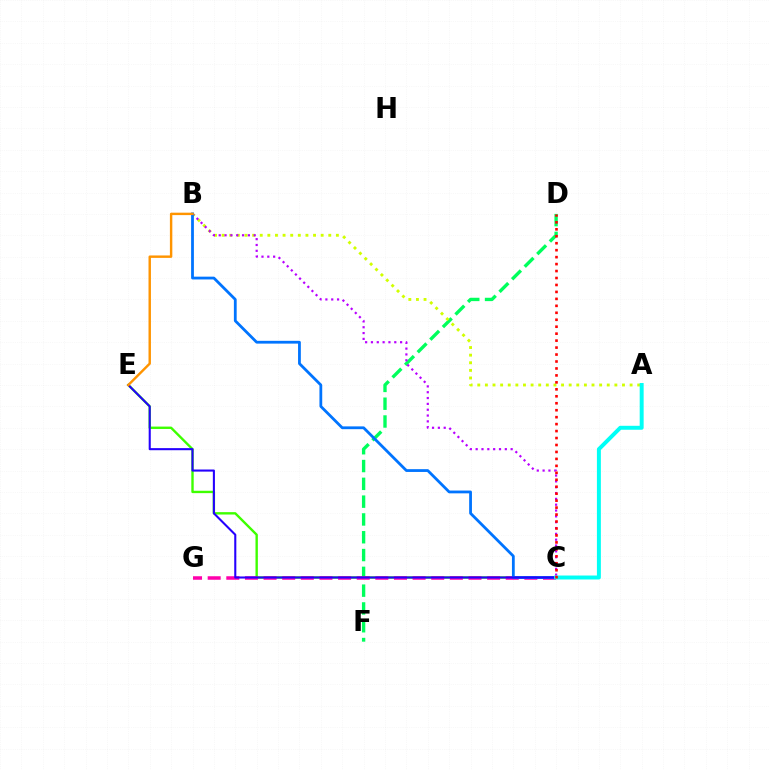{('C', 'E'): [{'color': '#3dff00', 'line_style': 'solid', 'thickness': 1.72}, {'color': '#2500ff', 'line_style': 'solid', 'thickness': 1.5}], ('D', 'F'): [{'color': '#00ff5c', 'line_style': 'dashed', 'thickness': 2.42}], ('A', 'B'): [{'color': '#d1ff00', 'line_style': 'dotted', 'thickness': 2.07}], ('C', 'G'): [{'color': '#ff00ac', 'line_style': 'dashed', 'thickness': 2.53}], ('B', 'C'): [{'color': '#b900ff', 'line_style': 'dotted', 'thickness': 1.58}, {'color': '#0074ff', 'line_style': 'solid', 'thickness': 2.01}], ('A', 'C'): [{'color': '#00fff6', 'line_style': 'solid', 'thickness': 2.85}], ('C', 'D'): [{'color': '#ff0000', 'line_style': 'dotted', 'thickness': 1.89}], ('B', 'E'): [{'color': '#ff9400', 'line_style': 'solid', 'thickness': 1.75}]}